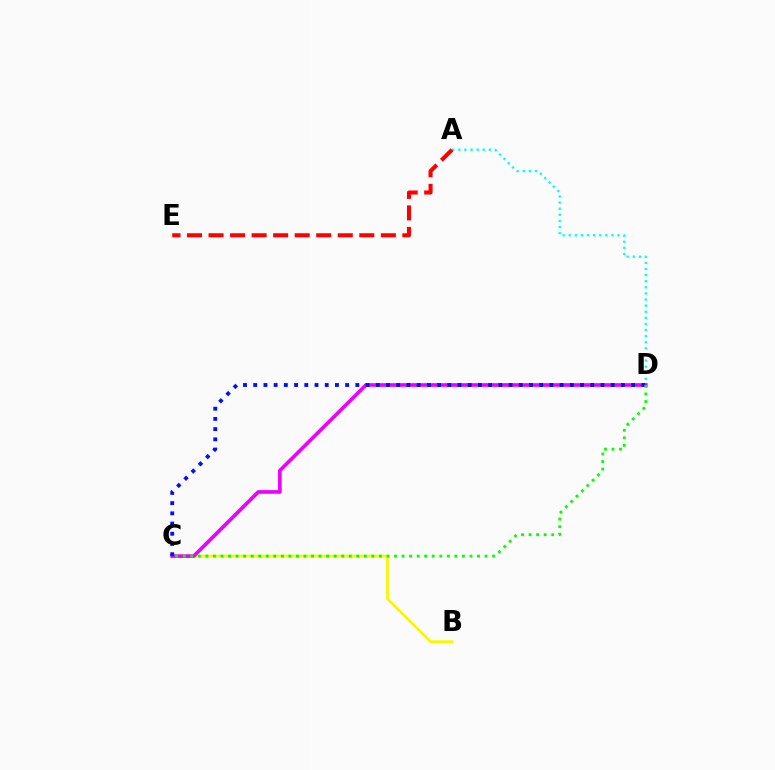{('B', 'C'): [{'color': '#fcf500', 'line_style': 'solid', 'thickness': 1.97}], ('A', 'D'): [{'color': '#00fff6', 'line_style': 'dotted', 'thickness': 1.66}], ('C', 'D'): [{'color': '#ee00ff', 'line_style': 'solid', 'thickness': 2.63}, {'color': '#0010ff', 'line_style': 'dotted', 'thickness': 2.77}, {'color': '#08ff00', 'line_style': 'dotted', 'thickness': 2.05}], ('A', 'E'): [{'color': '#ff0000', 'line_style': 'dashed', 'thickness': 2.93}]}